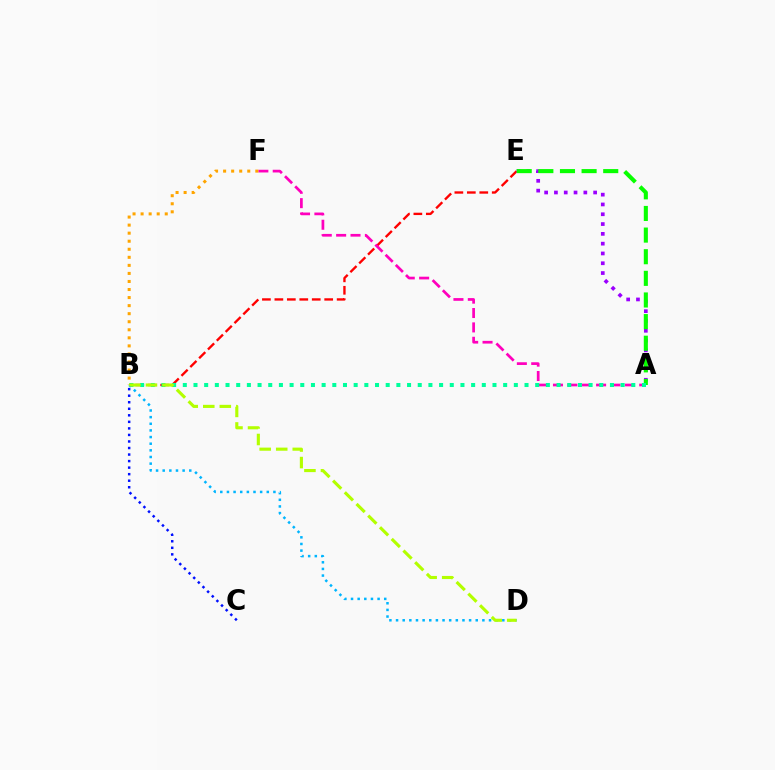{('B', 'E'): [{'color': '#ff0000', 'line_style': 'dashed', 'thickness': 1.69}], ('A', 'E'): [{'color': '#9b00ff', 'line_style': 'dotted', 'thickness': 2.66}, {'color': '#08ff00', 'line_style': 'dashed', 'thickness': 2.94}], ('A', 'F'): [{'color': '#ff00bd', 'line_style': 'dashed', 'thickness': 1.95}], ('B', 'C'): [{'color': '#0010ff', 'line_style': 'dotted', 'thickness': 1.78}], ('A', 'B'): [{'color': '#00ff9d', 'line_style': 'dotted', 'thickness': 2.9}], ('B', 'D'): [{'color': '#00b5ff', 'line_style': 'dotted', 'thickness': 1.8}, {'color': '#b3ff00', 'line_style': 'dashed', 'thickness': 2.25}], ('B', 'F'): [{'color': '#ffa500', 'line_style': 'dotted', 'thickness': 2.19}]}